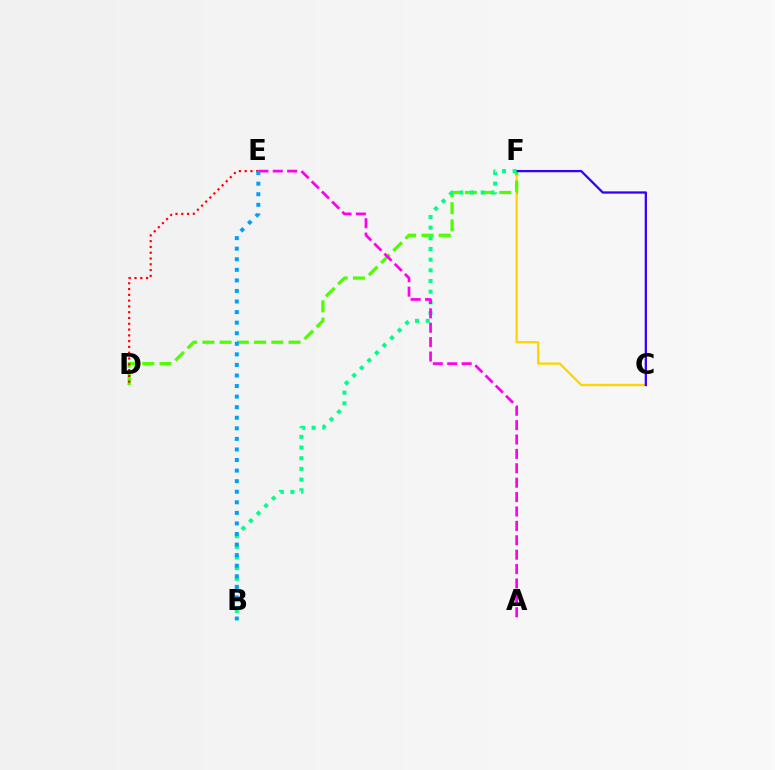{('C', 'F'): [{'color': '#ffd500', 'line_style': 'solid', 'thickness': 1.66}, {'color': '#3700ff', 'line_style': 'solid', 'thickness': 1.64}], ('D', 'F'): [{'color': '#4fff00', 'line_style': 'dashed', 'thickness': 2.34}], ('D', 'E'): [{'color': '#ff0000', 'line_style': 'dotted', 'thickness': 1.57}], ('B', 'F'): [{'color': '#00ff86', 'line_style': 'dotted', 'thickness': 2.9}], ('A', 'E'): [{'color': '#ff00ed', 'line_style': 'dashed', 'thickness': 1.96}], ('B', 'E'): [{'color': '#009eff', 'line_style': 'dotted', 'thickness': 2.87}]}